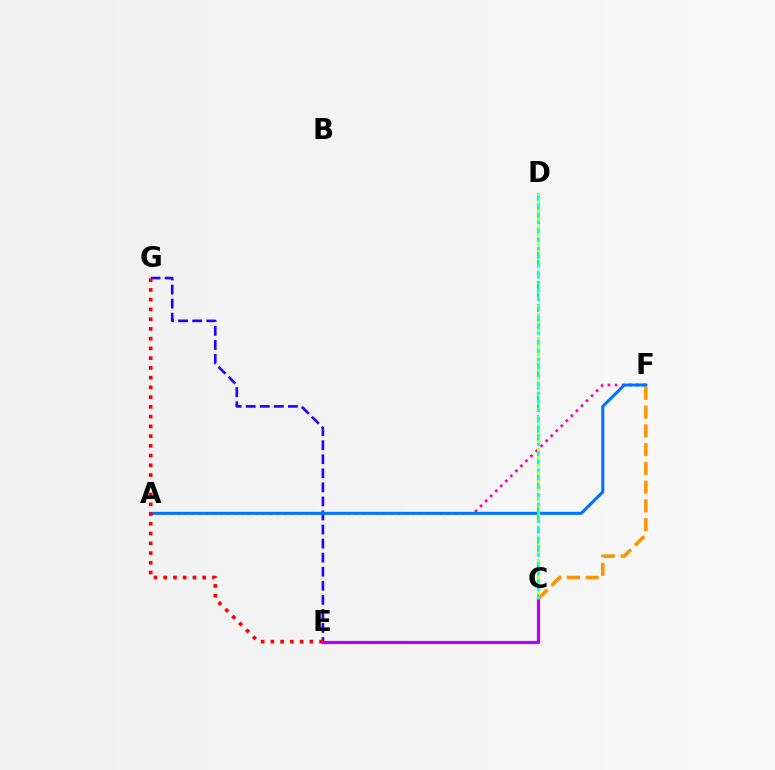{('C', 'E'): [{'color': '#3dff00', 'line_style': 'dotted', 'thickness': 1.51}, {'color': '#b900ff', 'line_style': 'solid', 'thickness': 2.3}], ('E', 'G'): [{'color': '#2500ff', 'line_style': 'dashed', 'thickness': 1.91}, {'color': '#ff0000', 'line_style': 'dotted', 'thickness': 2.65}], ('C', 'F'): [{'color': '#ff9400', 'line_style': 'dashed', 'thickness': 2.55}], ('A', 'F'): [{'color': '#ff00ac', 'line_style': 'dotted', 'thickness': 1.93}, {'color': '#0074ff', 'line_style': 'solid', 'thickness': 2.19}], ('C', 'D'): [{'color': '#00ff5c', 'line_style': 'dashed', 'thickness': 1.51}, {'color': '#d1ff00', 'line_style': 'dotted', 'thickness': 2.16}, {'color': '#00fff6', 'line_style': 'dotted', 'thickness': 2.32}]}